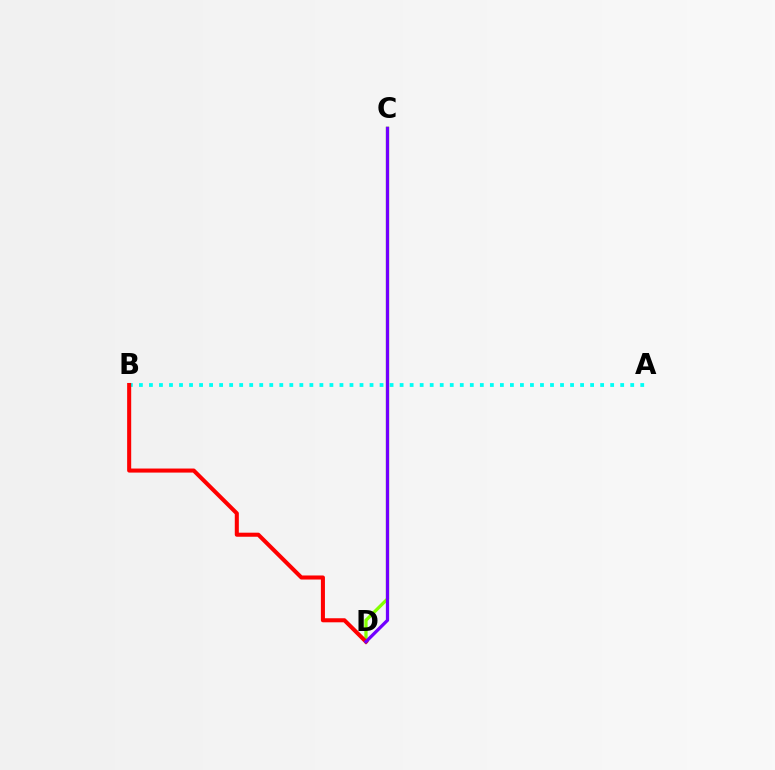{('A', 'B'): [{'color': '#00fff6', 'line_style': 'dotted', 'thickness': 2.72}], ('C', 'D'): [{'color': '#84ff00', 'line_style': 'solid', 'thickness': 2.35}, {'color': '#7200ff', 'line_style': 'solid', 'thickness': 2.34}], ('B', 'D'): [{'color': '#ff0000', 'line_style': 'solid', 'thickness': 2.92}]}